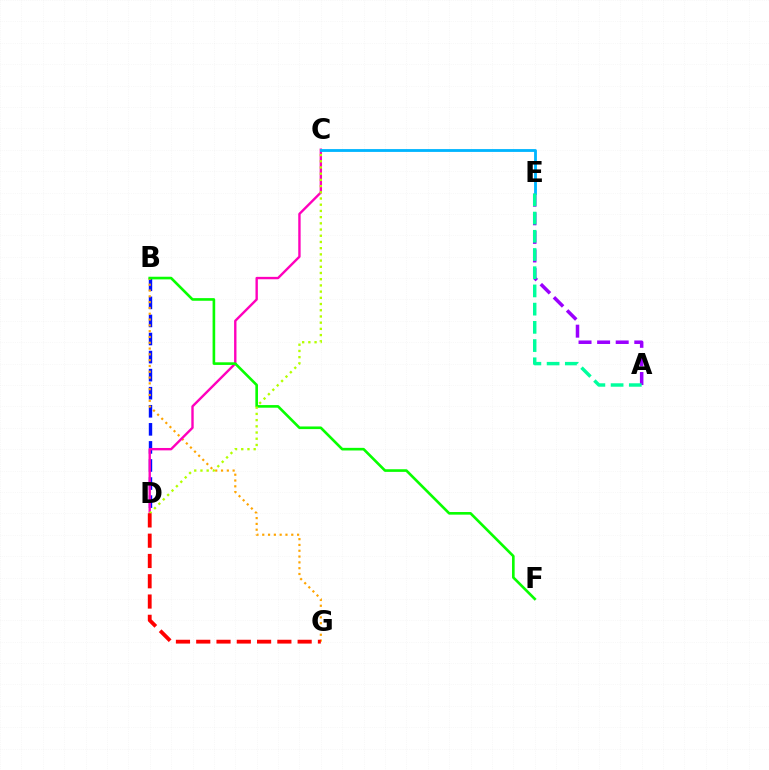{('A', 'E'): [{'color': '#9b00ff', 'line_style': 'dashed', 'thickness': 2.52}, {'color': '#00ff9d', 'line_style': 'dashed', 'thickness': 2.47}], ('B', 'D'): [{'color': '#0010ff', 'line_style': 'dashed', 'thickness': 2.45}], ('B', 'G'): [{'color': '#ffa500', 'line_style': 'dotted', 'thickness': 1.58}], ('C', 'D'): [{'color': '#ff00bd', 'line_style': 'solid', 'thickness': 1.72}, {'color': '#b3ff00', 'line_style': 'dotted', 'thickness': 1.69}], ('B', 'F'): [{'color': '#08ff00', 'line_style': 'solid', 'thickness': 1.89}], ('D', 'G'): [{'color': '#ff0000', 'line_style': 'dashed', 'thickness': 2.76}], ('C', 'E'): [{'color': '#00b5ff', 'line_style': 'solid', 'thickness': 2.03}]}